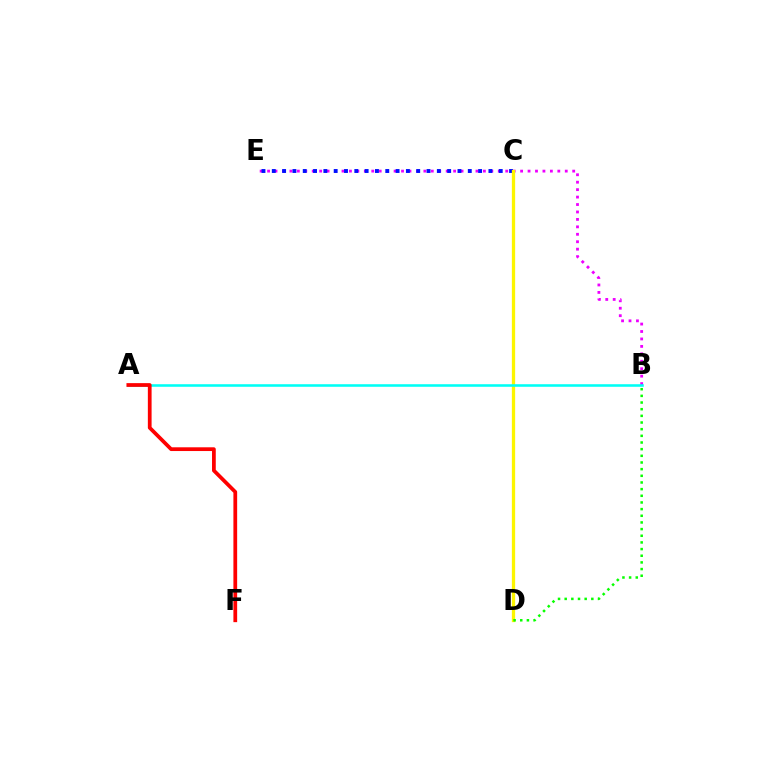{('B', 'E'): [{'color': '#ee00ff', 'line_style': 'dotted', 'thickness': 2.02}], ('C', 'E'): [{'color': '#0010ff', 'line_style': 'dotted', 'thickness': 2.8}], ('C', 'D'): [{'color': '#fcf500', 'line_style': 'solid', 'thickness': 2.37}], ('B', 'D'): [{'color': '#08ff00', 'line_style': 'dotted', 'thickness': 1.81}], ('A', 'B'): [{'color': '#00fff6', 'line_style': 'solid', 'thickness': 1.85}], ('A', 'F'): [{'color': '#ff0000', 'line_style': 'solid', 'thickness': 2.7}]}